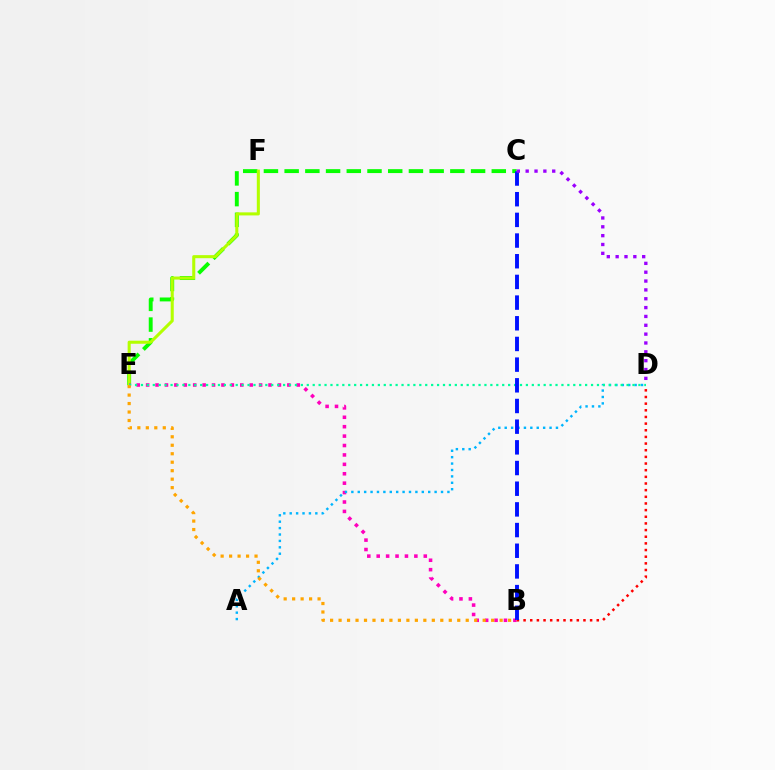{('C', 'E'): [{'color': '#08ff00', 'line_style': 'dashed', 'thickness': 2.81}], ('B', 'D'): [{'color': '#ff0000', 'line_style': 'dotted', 'thickness': 1.81}], ('E', 'F'): [{'color': '#b3ff00', 'line_style': 'solid', 'thickness': 2.2}], ('B', 'E'): [{'color': '#ff00bd', 'line_style': 'dotted', 'thickness': 2.56}, {'color': '#ffa500', 'line_style': 'dotted', 'thickness': 2.3}], ('A', 'D'): [{'color': '#00b5ff', 'line_style': 'dotted', 'thickness': 1.74}], ('D', 'E'): [{'color': '#00ff9d', 'line_style': 'dotted', 'thickness': 1.61}], ('B', 'C'): [{'color': '#0010ff', 'line_style': 'dashed', 'thickness': 2.81}], ('C', 'D'): [{'color': '#9b00ff', 'line_style': 'dotted', 'thickness': 2.4}]}